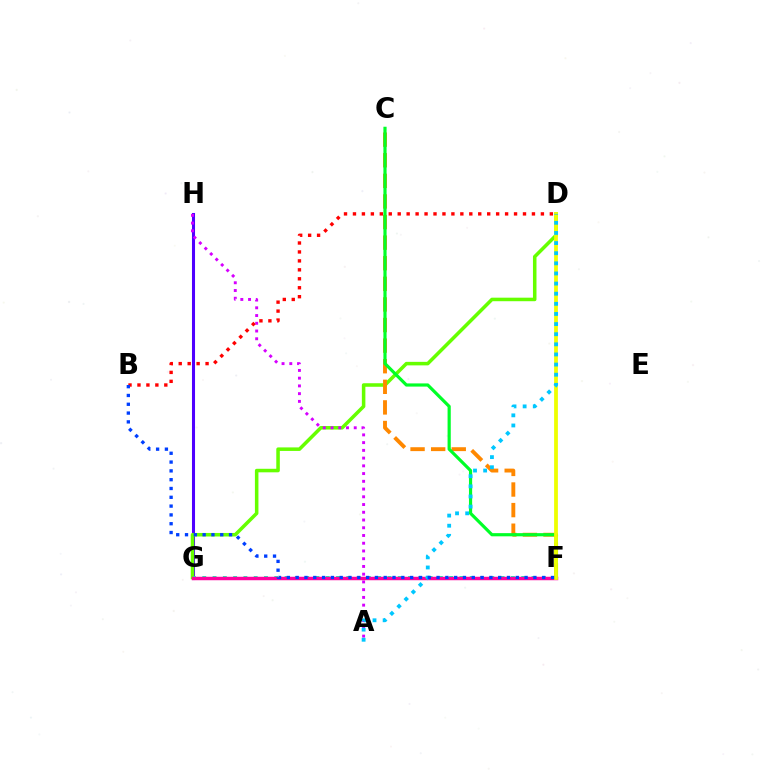{('G', 'H'): [{'color': '#4f00ff', 'line_style': 'solid', 'thickness': 2.2}], ('D', 'G'): [{'color': '#66ff00', 'line_style': 'solid', 'thickness': 2.54}], ('F', 'G'): [{'color': '#00ffaf', 'line_style': 'dotted', 'thickness': 2.8}, {'color': '#ff00a0', 'line_style': 'solid', 'thickness': 2.49}], ('A', 'H'): [{'color': '#d600ff', 'line_style': 'dotted', 'thickness': 2.1}], ('C', 'F'): [{'color': '#ff8800', 'line_style': 'dashed', 'thickness': 2.8}, {'color': '#00ff27', 'line_style': 'solid', 'thickness': 2.29}], ('D', 'F'): [{'color': '#eeff00', 'line_style': 'solid', 'thickness': 2.72}], ('A', 'D'): [{'color': '#00c7ff', 'line_style': 'dotted', 'thickness': 2.75}], ('B', 'D'): [{'color': '#ff0000', 'line_style': 'dotted', 'thickness': 2.43}], ('B', 'F'): [{'color': '#003fff', 'line_style': 'dotted', 'thickness': 2.39}]}